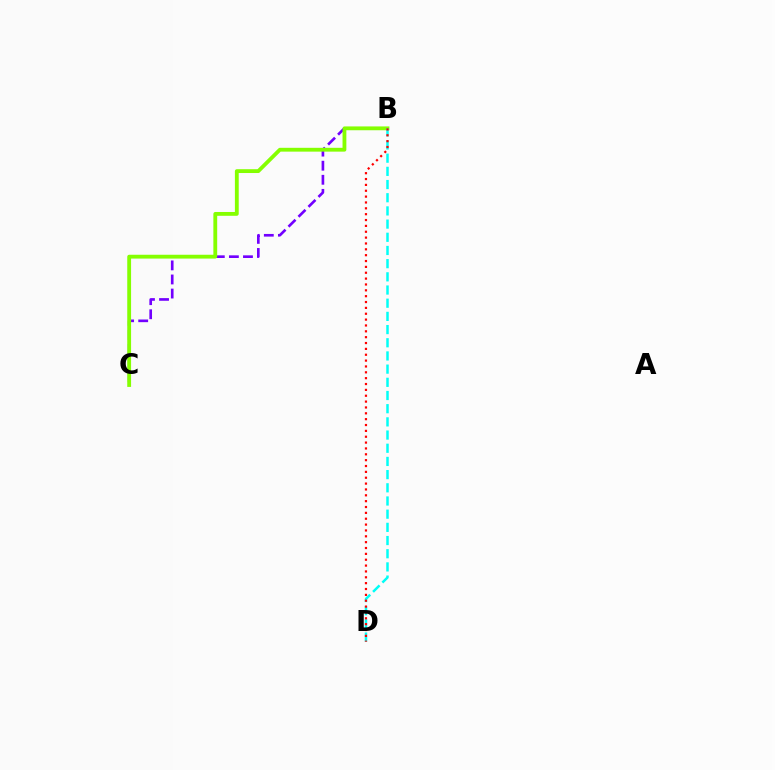{('B', 'C'): [{'color': '#7200ff', 'line_style': 'dashed', 'thickness': 1.91}, {'color': '#84ff00', 'line_style': 'solid', 'thickness': 2.75}], ('B', 'D'): [{'color': '#00fff6', 'line_style': 'dashed', 'thickness': 1.79}, {'color': '#ff0000', 'line_style': 'dotted', 'thickness': 1.59}]}